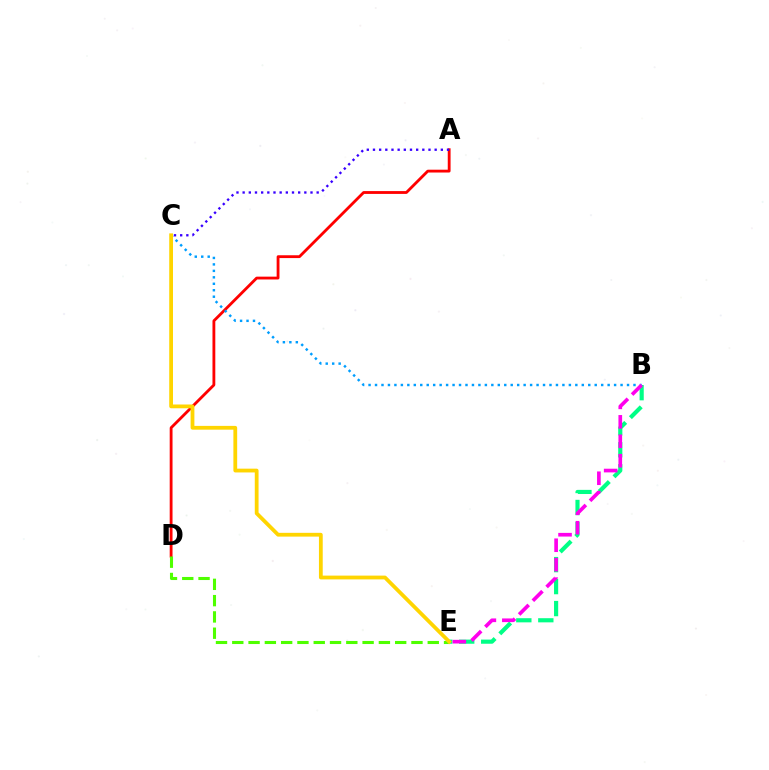{('B', 'E'): [{'color': '#00ff86', 'line_style': 'dashed', 'thickness': 2.99}, {'color': '#ff00ed', 'line_style': 'dashed', 'thickness': 2.64}], ('A', 'D'): [{'color': '#ff0000', 'line_style': 'solid', 'thickness': 2.03}], ('B', 'C'): [{'color': '#009eff', 'line_style': 'dotted', 'thickness': 1.76}], ('D', 'E'): [{'color': '#4fff00', 'line_style': 'dashed', 'thickness': 2.21}], ('A', 'C'): [{'color': '#3700ff', 'line_style': 'dotted', 'thickness': 1.68}], ('C', 'E'): [{'color': '#ffd500', 'line_style': 'solid', 'thickness': 2.72}]}